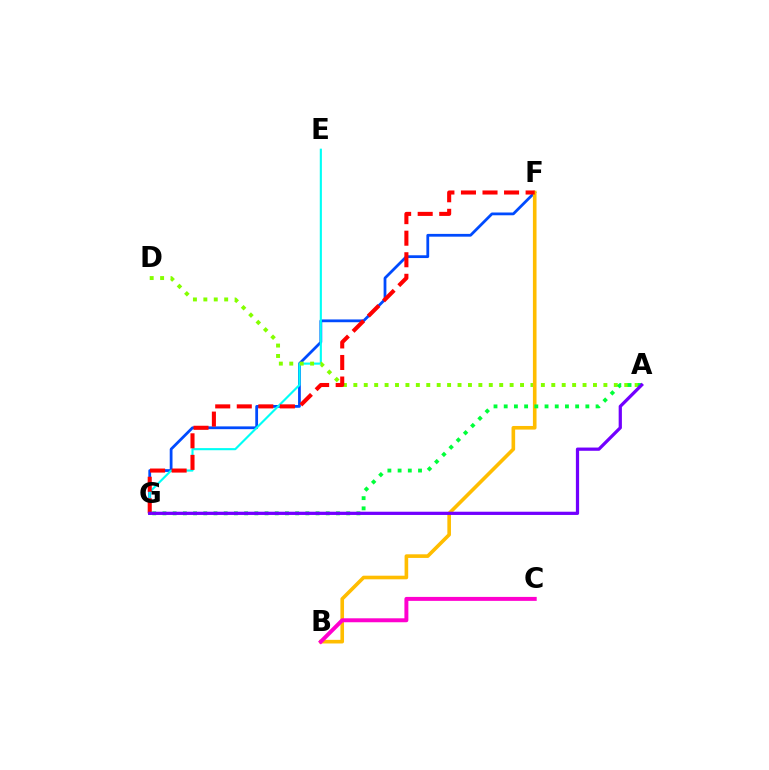{('F', 'G'): [{'color': '#004bff', 'line_style': 'solid', 'thickness': 2.0}, {'color': '#ff0000', 'line_style': 'dashed', 'thickness': 2.93}], ('E', 'G'): [{'color': '#00fff6', 'line_style': 'solid', 'thickness': 1.53}], ('A', 'D'): [{'color': '#84ff00', 'line_style': 'dotted', 'thickness': 2.83}], ('B', 'F'): [{'color': '#ffbd00', 'line_style': 'solid', 'thickness': 2.61}], ('A', 'G'): [{'color': '#00ff39', 'line_style': 'dotted', 'thickness': 2.77}, {'color': '#7200ff', 'line_style': 'solid', 'thickness': 2.33}], ('B', 'C'): [{'color': '#ff00cf', 'line_style': 'solid', 'thickness': 2.85}]}